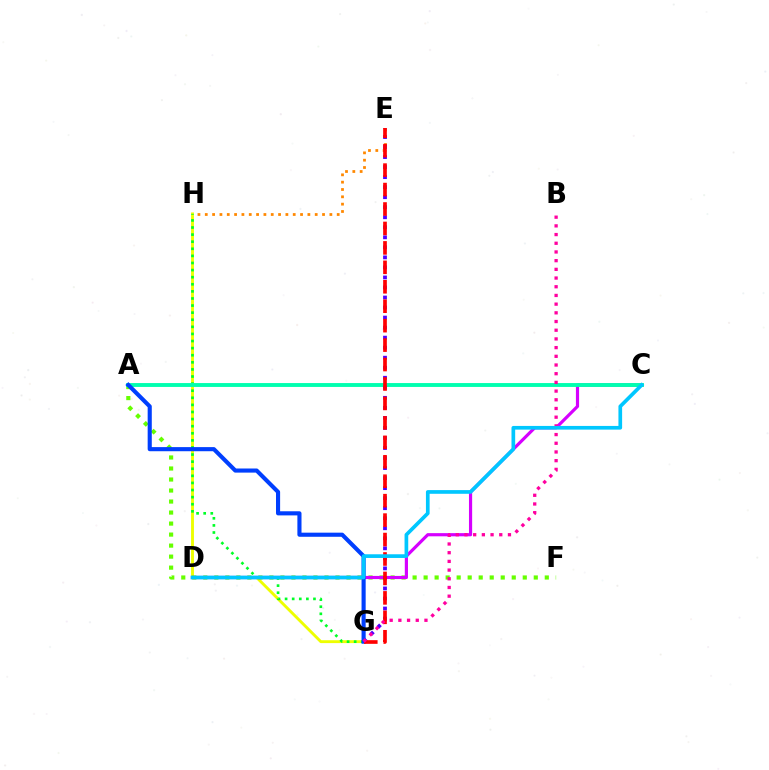{('G', 'H'): [{'color': '#eeff00', 'line_style': 'solid', 'thickness': 2.07}, {'color': '#00ff27', 'line_style': 'dotted', 'thickness': 1.93}], ('A', 'F'): [{'color': '#66ff00', 'line_style': 'dotted', 'thickness': 2.99}], ('C', 'D'): [{'color': '#d600ff', 'line_style': 'solid', 'thickness': 2.29}, {'color': '#00c7ff', 'line_style': 'solid', 'thickness': 2.66}], ('A', 'C'): [{'color': '#00ffaf', 'line_style': 'solid', 'thickness': 2.79}], ('E', 'H'): [{'color': '#ff8800', 'line_style': 'dotted', 'thickness': 1.99}], ('E', 'G'): [{'color': '#4f00ff', 'line_style': 'dotted', 'thickness': 2.73}, {'color': '#ff0000', 'line_style': 'dashed', 'thickness': 2.64}], ('A', 'G'): [{'color': '#003fff', 'line_style': 'solid', 'thickness': 2.96}], ('B', 'G'): [{'color': '#ff00a0', 'line_style': 'dotted', 'thickness': 2.36}]}